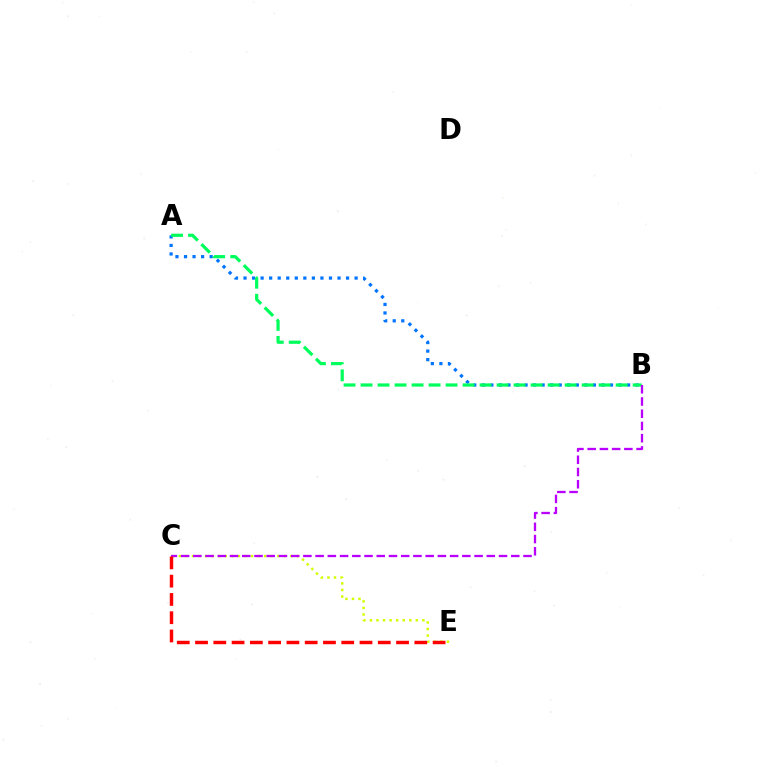{('A', 'B'): [{'color': '#0074ff', 'line_style': 'dotted', 'thickness': 2.32}, {'color': '#00ff5c', 'line_style': 'dashed', 'thickness': 2.31}], ('C', 'E'): [{'color': '#d1ff00', 'line_style': 'dotted', 'thickness': 1.78}, {'color': '#ff0000', 'line_style': 'dashed', 'thickness': 2.48}], ('B', 'C'): [{'color': '#b900ff', 'line_style': 'dashed', 'thickness': 1.66}]}